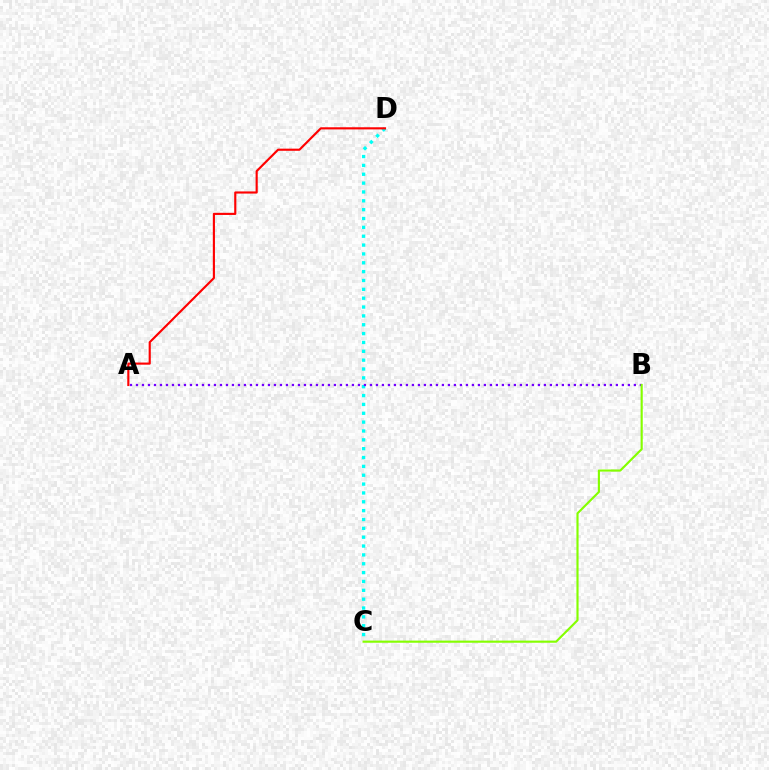{('C', 'D'): [{'color': '#00fff6', 'line_style': 'dotted', 'thickness': 2.41}], ('A', 'B'): [{'color': '#7200ff', 'line_style': 'dotted', 'thickness': 1.63}], ('A', 'D'): [{'color': '#ff0000', 'line_style': 'solid', 'thickness': 1.54}], ('B', 'C'): [{'color': '#84ff00', 'line_style': 'solid', 'thickness': 1.55}]}